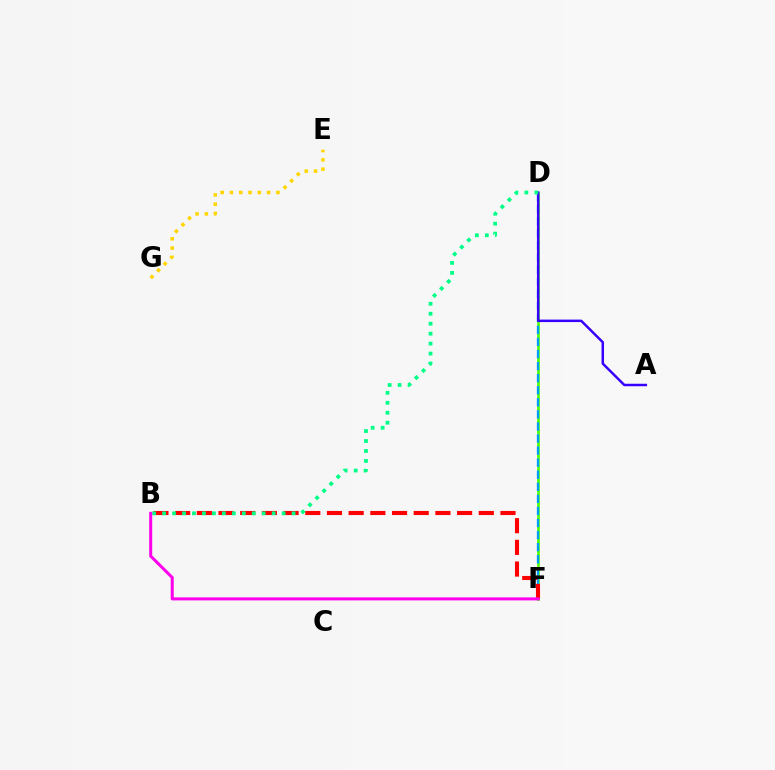{('D', 'F'): [{'color': '#4fff00', 'line_style': 'solid', 'thickness': 1.89}, {'color': '#009eff', 'line_style': 'dashed', 'thickness': 1.64}], ('B', 'F'): [{'color': '#ff0000', 'line_style': 'dashed', 'thickness': 2.95}, {'color': '#ff00ed', 'line_style': 'solid', 'thickness': 2.18}], ('A', 'D'): [{'color': '#3700ff', 'line_style': 'solid', 'thickness': 1.78}], ('B', 'D'): [{'color': '#00ff86', 'line_style': 'dotted', 'thickness': 2.71}], ('E', 'G'): [{'color': '#ffd500', 'line_style': 'dotted', 'thickness': 2.53}]}